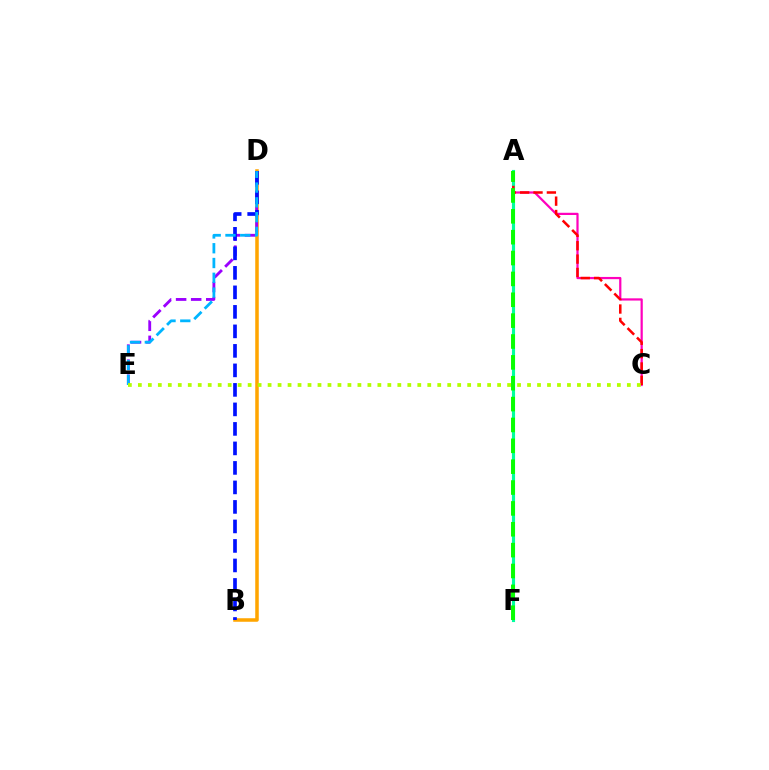{('B', 'D'): [{'color': '#ffa500', 'line_style': 'solid', 'thickness': 2.54}, {'color': '#0010ff', 'line_style': 'dashed', 'thickness': 2.65}], ('A', 'C'): [{'color': '#ff00bd', 'line_style': 'solid', 'thickness': 1.6}, {'color': '#ff0000', 'line_style': 'dashed', 'thickness': 1.82}], ('A', 'F'): [{'color': '#00ff9d', 'line_style': 'solid', 'thickness': 2.26}, {'color': '#08ff00', 'line_style': 'dashed', 'thickness': 2.83}], ('D', 'E'): [{'color': '#9b00ff', 'line_style': 'dashed', 'thickness': 2.05}, {'color': '#00b5ff', 'line_style': 'dashed', 'thickness': 2.01}], ('C', 'E'): [{'color': '#b3ff00', 'line_style': 'dotted', 'thickness': 2.71}]}